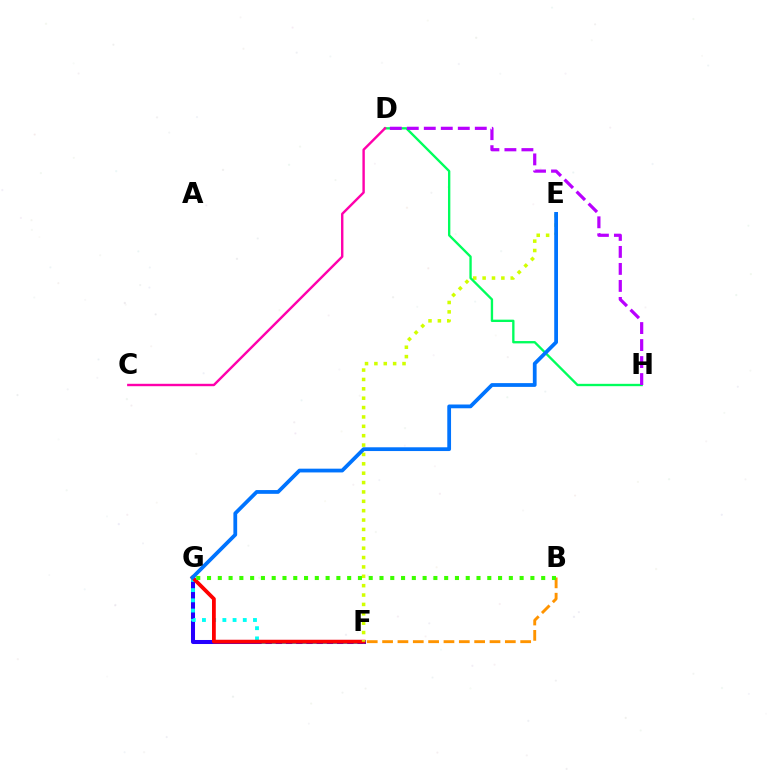{('F', 'G'): [{'color': '#2500ff', 'line_style': 'solid', 'thickness': 2.9}, {'color': '#00fff6', 'line_style': 'dotted', 'thickness': 2.77}, {'color': '#ff0000', 'line_style': 'solid', 'thickness': 2.73}], ('E', 'F'): [{'color': '#d1ff00', 'line_style': 'dotted', 'thickness': 2.55}], ('D', 'H'): [{'color': '#00ff5c', 'line_style': 'solid', 'thickness': 1.69}, {'color': '#b900ff', 'line_style': 'dashed', 'thickness': 2.31}], ('B', 'F'): [{'color': '#ff9400', 'line_style': 'dashed', 'thickness': 2.08}], ('E', 'G'): [{'color': '#0074ff', 'line_style': 'solid', 'thickness': 2.71}], ('C', 'D'): [{'color': '#ff00ac', 'line_style': 'solid', 'thickness': 1.73}], ('B', 'G'): [{'color': '#3dff00', 'line_style': 'dotted', 'thickness': 2.93}]}